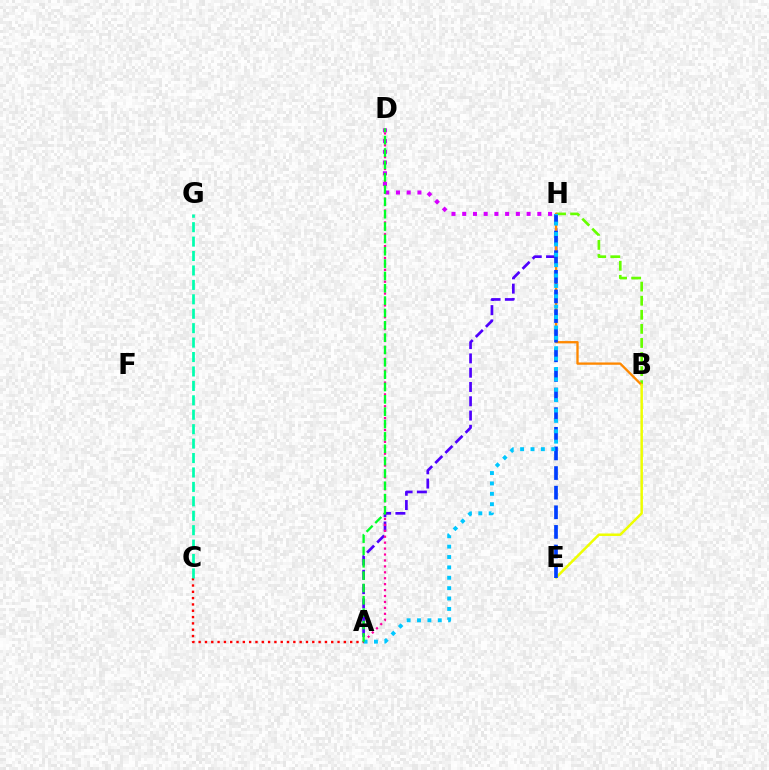{('A', 'H'): [{'color': '#4f00ff', 'line_style': 'dashed', 'thickness': 1.94}, {'color': '#00c7ff', 'line_style': 'dotted', 'thickness': 2.82}], ('B', 'H'): [{'color': '#66ff00', 'line_style': 'dashed', 'thickness': 1.91}, {'color': '#ff8800', 'line_style': 'solid', 'thickness': 1.67}], ('B', 'E'): [{'color': '#eeff00', 'line_style': 'solid', 'thickness': 1.79}], ('E', 'H'): [{'color': '#003fff', 'line_style': 'dashed', 'thickness': 2.67}], ('A', 'C'): [{'color': '#ff0000', 'line_style': 'dotted', 'thickness': 1.72}], ('D', 'H'): [{'color': '#d600ff', 'line_style': 'dotted', 'thickness': 2.92}], ('A', 'D'): [{'color': '#ff00a0', 'line_style': 'dotted', 'thickness': 1.61}, {'color': '#00ff27', 'line_style': 'dashed', 'thickness': 1.68}], ('C', 'G'): [{'color': '#00ffaf', 'line_style': 'dashed', 'thickness': 1.96}]}